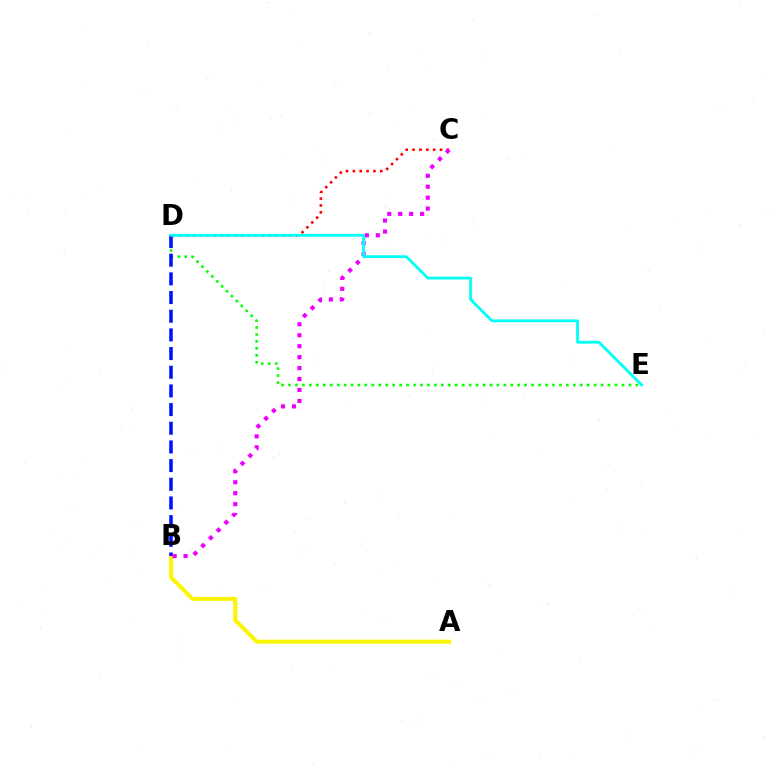{('A', 'B'): [{'color': '#fcf500', 'line_style': 'solid', 'thickness': 2.87}], ('C', 'D'): [{'color': '#ff0000', 'line_style': 'dotted', 'thickness': 1.86}], ('D', 'E'): [{'color': '#08ff00', 'line_style': 'dotted', 'thickness': 1.89}, {'color': '#00fff6', 'line_style': 'solid', 'thickness': 2.01}], ('B', 'D'): [{'color': '#0010ff', 'line_style': 'dashed', 'thickness': 2.54}], ('B', 'C'): [{'color': '#ee00ff', 'line_style': 'dotted', 'thickness': 2.97}]}